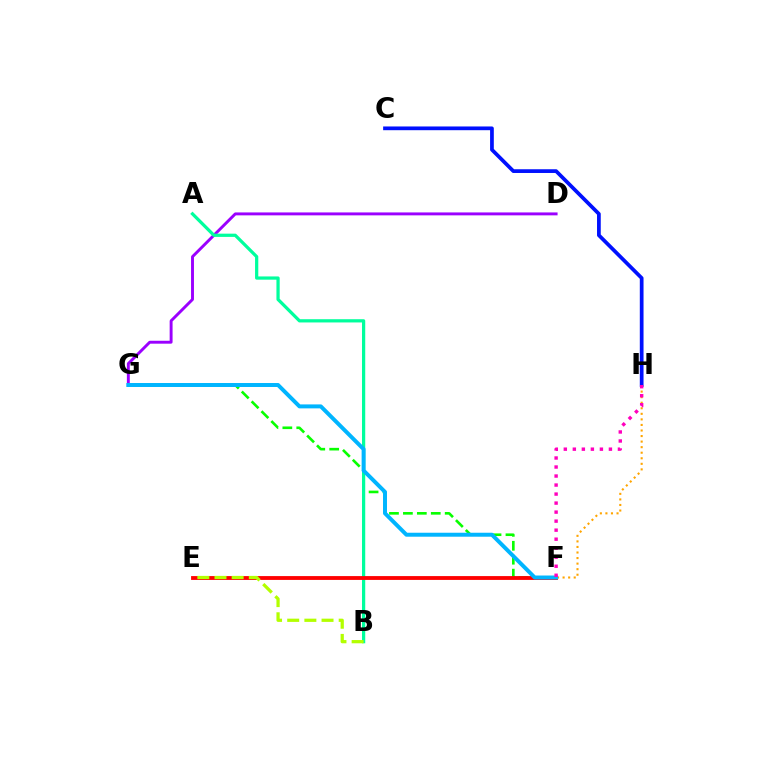{('F', 'G'): [{'color': '#08ff00', 'line_style': 'dashed', 'thickness': 1.89}, {'color': '#00b5ff', 'line_style': 'solid', 'thickness': 2.86}], ('D', 'G'): [{'color': '#9b00ff', 'line_style': 'solid', 'thickness': 2.1}], ('F', 'H'): [{'color': '#ffa500', 'line_style': 'dotted', 'thickness': 1.51}, {'color': '#ff00bd', 'line_style': 'dotted', 'thickness': 2.45}], ('A', 'B'): [{'color': '#00ff9d', 'line_style': 'solid', 'thickness': 2.33}], ('C', 'H'): [{'color': '#0010ff', 'line_style': 'solid', 'thickness': 2.68}], ('E', 'F'): [{'color': '#ff0000', 'line_style': 'solid', 'thickness': 2.76}], ('B', 'E'): [{'color': '#b3ff00', 'line_style': 'dashed', 'thickness': 2.33}]}